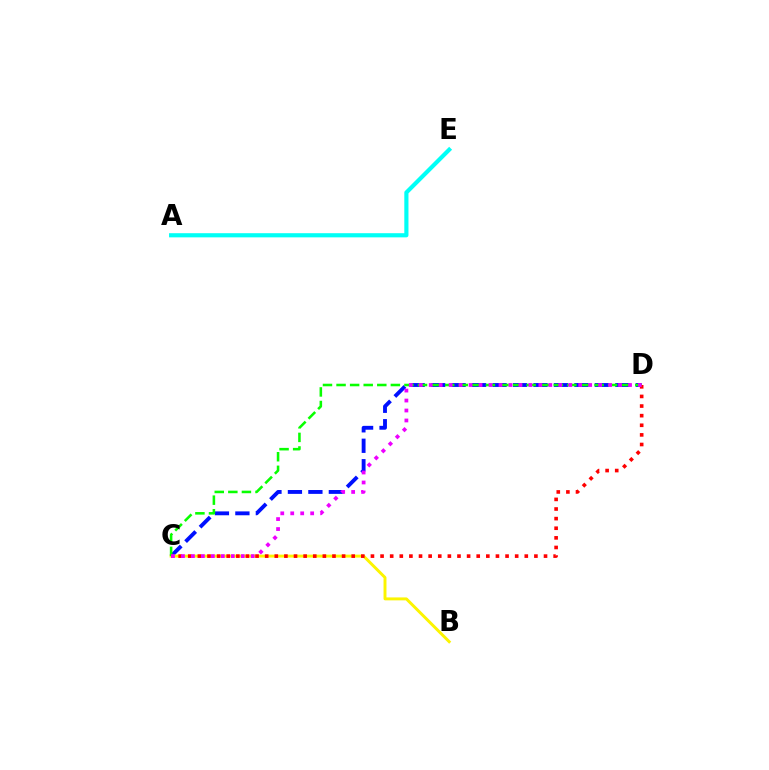{('A', 'E'): [{'color': '#00fff6', 'line_style': 'solid', 'thickness': 2.99}], ('C', 'D'): [{'color': '#0010ff', 'line_style': 'dashed', 'thickness': 2.78}, {'color': '#08ff00', 'line_style': 'dashed', 'thickness': 1.84}, {'color': '#ff0000', 'line_style': 'dotted', 'thickness': 2.61}, {'color': '#ee00ff', 'line_style': 'dotted', 'thickness': 2.71}], ('B', 'C'): [{'color': '#fcf500', 'line_style': 'solid', 'thickness': 2.12}]}